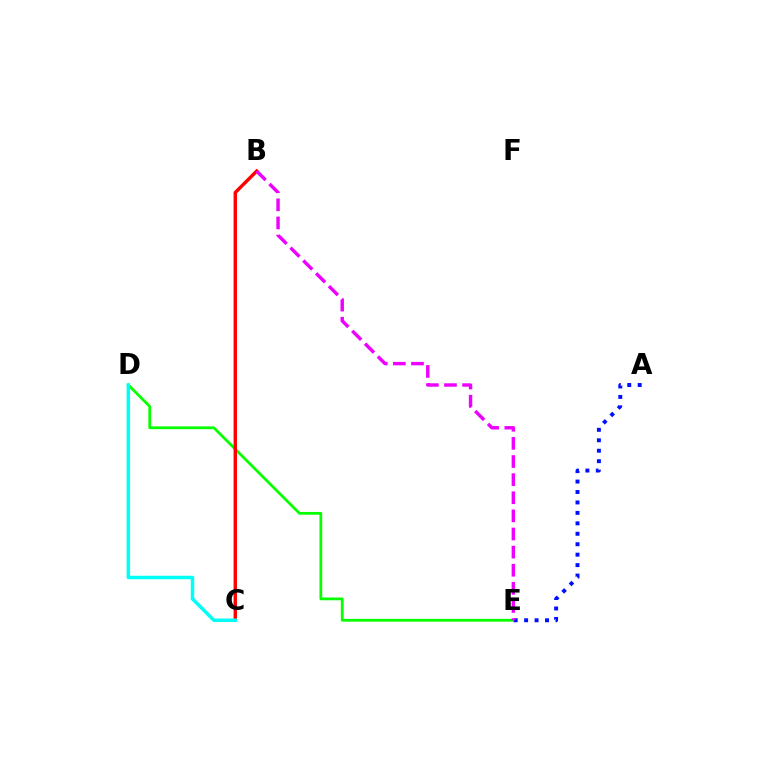{('D', 'E'): [{'color': '#08ff00', 'line_style': 'solid', 'thickness': 1.99}], ('B', 'C'): [{'color': '#fcf500', 'line_style': 'dotted', 'thickness': 1.51}, {'color': '#ff0000', 'line_style': 'solid', 'thickness': 2.45}], ('C', 'D'): [{'color': '#00fff6', 'line_style': 'solid', 'thickness': 2.51}], ('A', 'E'): [{'color': '#0010ff', 'line_style': 'dotted', 'thickness': 2.84}], ('B', 'E'): [{'color': '#ee00ff', 'line_style': 'dashed', 'thickness': 2.46}]}